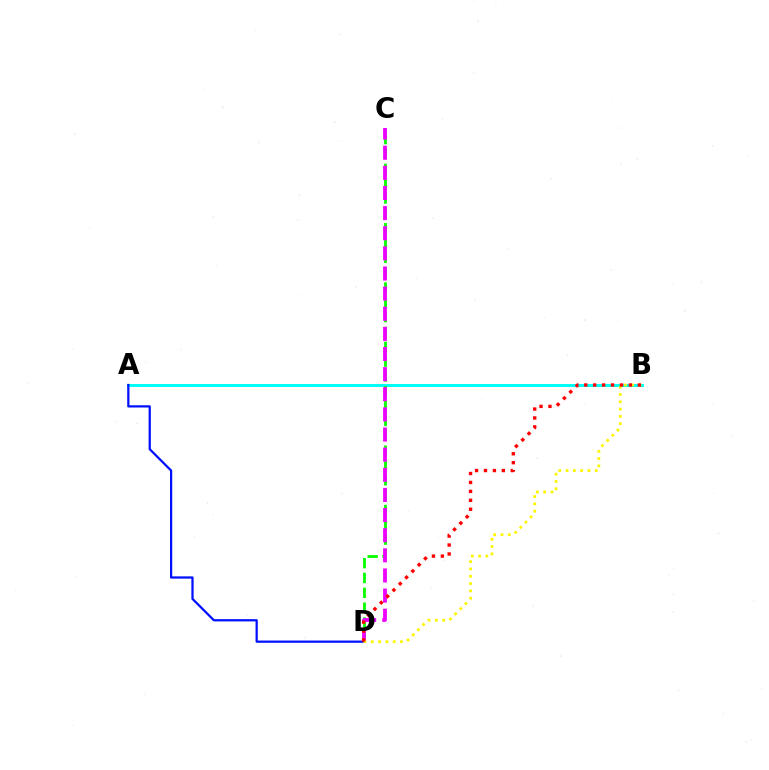{('A', 'B'): [{'color': '#00fff6', 'line_style': 'solid', 'thickness': 2.16}], ('C', 'D'): [{'color': '#08ff00', 'line_style': 'dashed', 'thickness': 2.02}, {'color': '#ee00ff', 'line_style': 'dashed', 'thickness': 2.73}], ('A', 'D'): [{'color': '#0010ff', 'line_style': 'solid', 'thickness': 1.62}], ('B', 'D'): [{'color': '#fcf500', 'line_style': 'dotted', 'thickness': 1.98}, {'color': '#ff0000', 'line_style': 'dotted', 'thickness': 2.43}]}